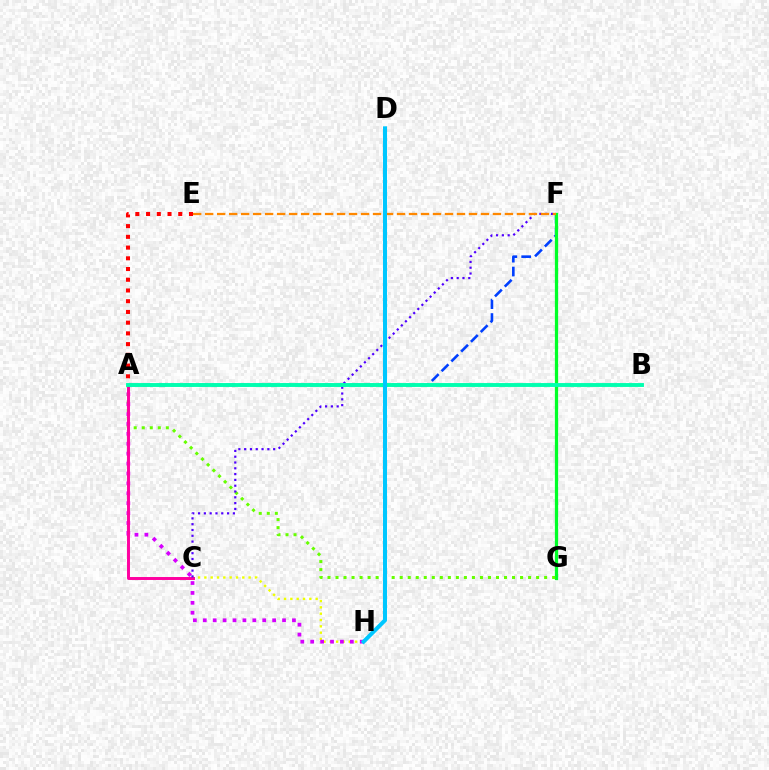{('A', 'E'): [{'color': '#ff0000', 'line_style': 'dotted', 'thickness': 2.91}], ('A', 'F'): [{'color': '#003fff', 'line_style': 'dashed', 'thickness': 1.88}], ('F', 'G'): [{'color': '#00ff27', 'line_style': 'solid', 'thickness': 2.34}], ('C', 'H'): [{'color': '#eeff00', 'line_style': 'dotted', 'thickness': 1.72}], ('A', 'H'): [{'color': '#d600ff', 'line_style': 'dotted', 'thickness': 2.69}], ('A', 'G'): [{'color': '#66ff00', 'line_style': 'dotted', 'thickness': 2.18}], ('A', 'C'): [{'color': '#ff00a0', 'line_style': 'solid', 'thickness': 2.13}], ('C', 'F'): [{'color': '#4f00ff', 'line_style': 'dotted', 'thickness': 1.58}], ('E', 'F'): [{'color': '#ff8800', 'line_style': 'dashed', 'thickness': 1.63}], ('A', 'B'): [{'color': '#00ffaf', 'line_style': 'solid', 'thickness': 2.79}], ('D', 'H'): [{'color': '#00c7ff', 'line_style': 'solid', 'thickness': 2.89}]}